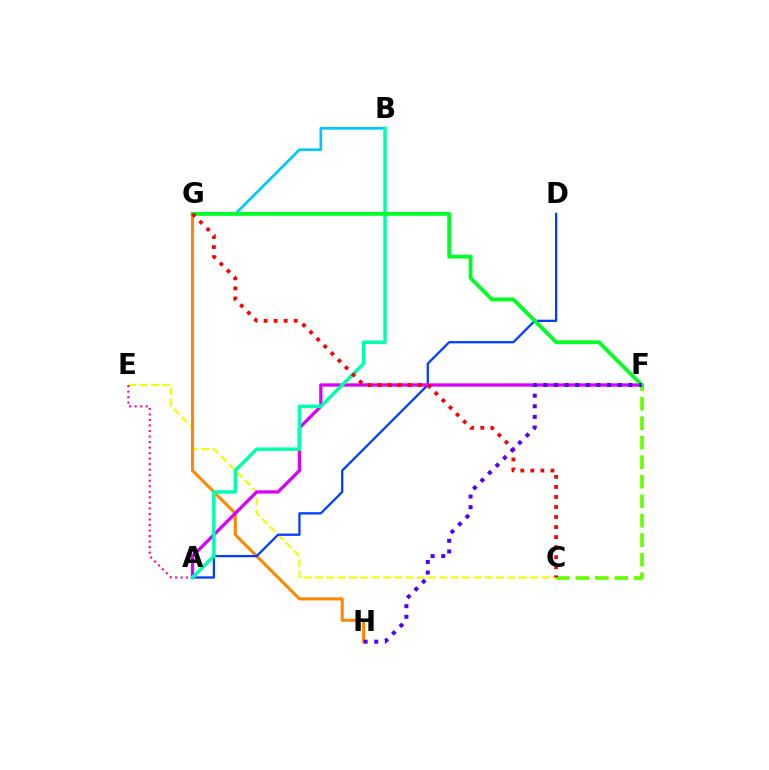{('C', 'E'): [{'color': '#eeff00', 'line_style': 'dashed', 'thickness': 1.54}], ('C', 'F'): [{'color': '#66ff00', 'line_style': 'dashed', 'thickness': 2.65}], ('G', 'H'): [{'color': '#ff8800', 'line_style': 'solid', 'thickness': 2.22}], ('A', 'D'): [{'color': '#003fff', 'line_style': 'solid', 'thickness': 1.64}], ('B', 'G'): [{'color': '#00c7ff', 'line_style': 'solid', 'thickness': 1.93}], ('A', 'F'): [{'color': '#d600ff', 'line_style': 'solid', 'thickness': 2.37}], ('A', 'E'): [{'color': '#ff00a0', 'line_style': 'dotted', 'thickness': 1.5}], ('A', 'B'): [{'color': '#00ffaf', 'line_style': 'solid', 'thickness': 2.5}], ('F', 'G'): [{'color': '#00ff27', 'line_style': 'solid', 'thickness': 2.75}], ('C', 'G'): [{'color': '#ff0000', 'line_style': 'dotted', 'thickness': 2.73}], ('F', 'H'): [{'color': '#4f00ff', 'line_style': 'dotted', 'thickness': 2.89}]}